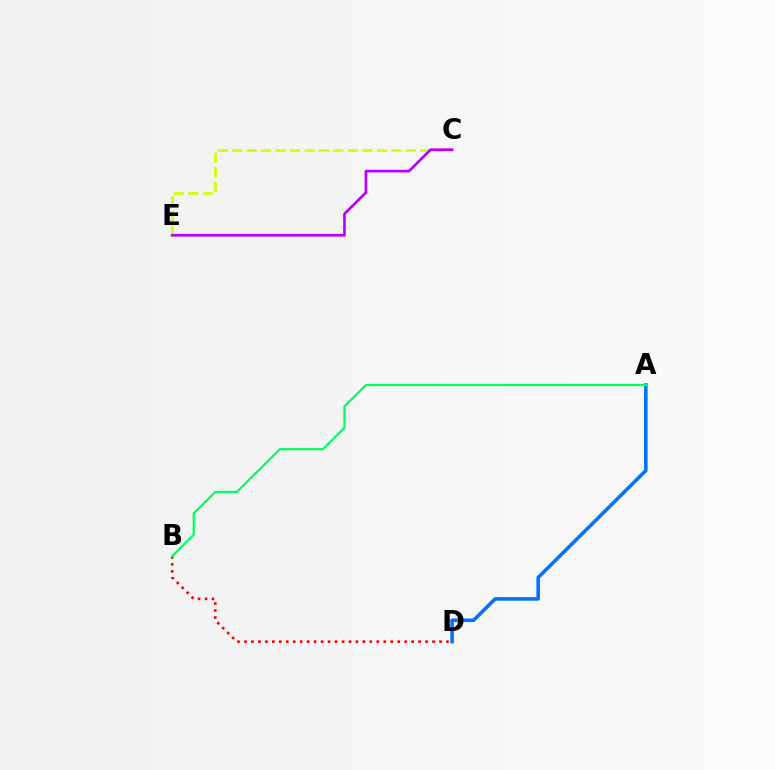{('A', 'D'): [{'color': '#0074ff', 'line_style': 'solid', 'thickness': 2.57}], ('B', 'D'): [{'color': '#ff0000', 'line_style': 'dotted', 'thickness': 1.89}], ('A', 'B'): [{'color': '#00ff5c', 'line_style': 'solid', 'thickness': 1.57}], ('C', 'E'): [{'color': '#d1ff00', 'line_style': 'dashed', 'thickness': 1.97}, {'color': '#b900ff', 'line_style': 'solid', 'thickness': 1.93}]}